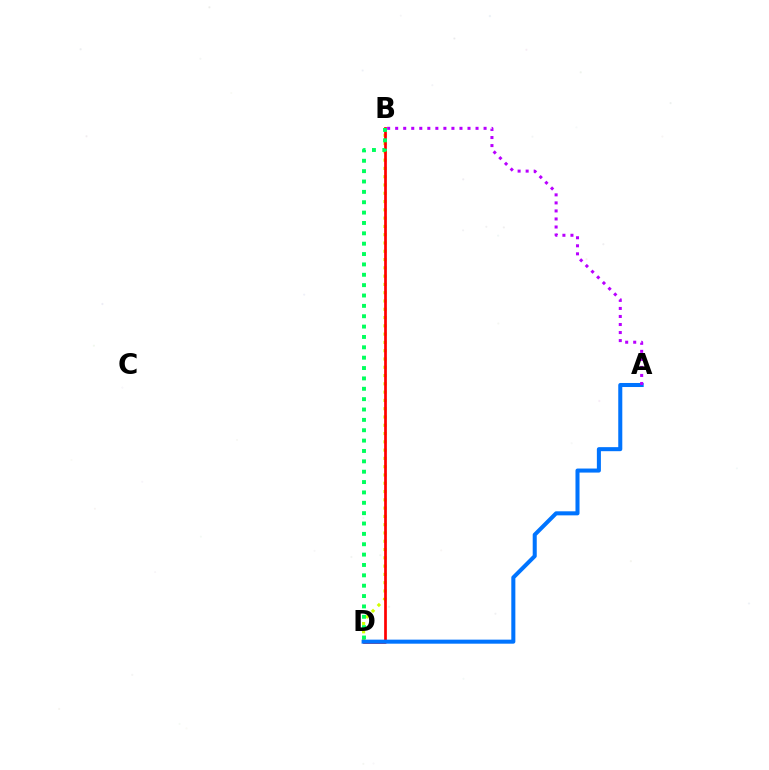{('B', 'D'): [{'color': '#d1ff00', 'line_style': 'dotted', 'thickness': 2.25}, {'color': '#ff0000', 'line_style': 'solid', 'thickness': 1.96}, {'color': '#00ff5c', 'line_style': 'dotted', 'thickness': 2.82}], ('A', 'D'): [{'color': '#0074ff', 'line_style': 'solid', 'thickness': 2.91}], ('A', 'B'): [{'color': '#b900ff', 'line_style': 'dotted', 'thickness': 2.18}]}